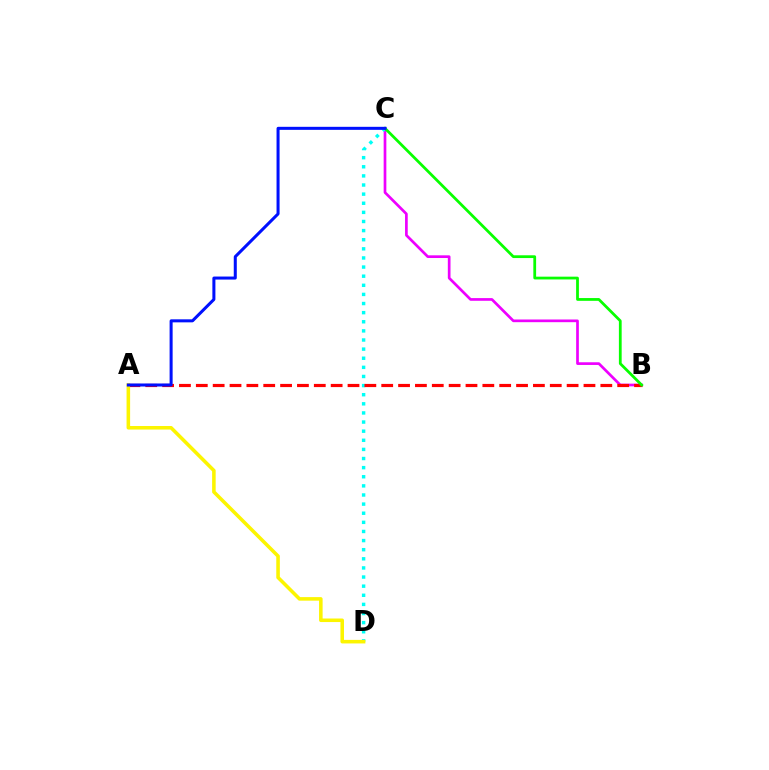{('B', 'C'): [{'color': '#ee00ff', 'line_style': 'solid', 'thickness': 1.94}, {'color': '#08ff00', 'line_style': 'solid', 'thickness': 2.0}], ('C', 'D'): [{'color': '#00fff6', 'line_style': 'dotted', 'thickness': 2.48}], ('A', 'B'): [{'color': '#ff0000', 'line_style': 'dashed', 'thickness': 2.29}], ('A', 'D'): [{'color': '#fcf500', 'line_style': 'solid', 'thickness': 2.56}], ('A', 'C'): [{'color': '#0010ff', 'line_style': 'solid', 'thickness': 2.18}]}